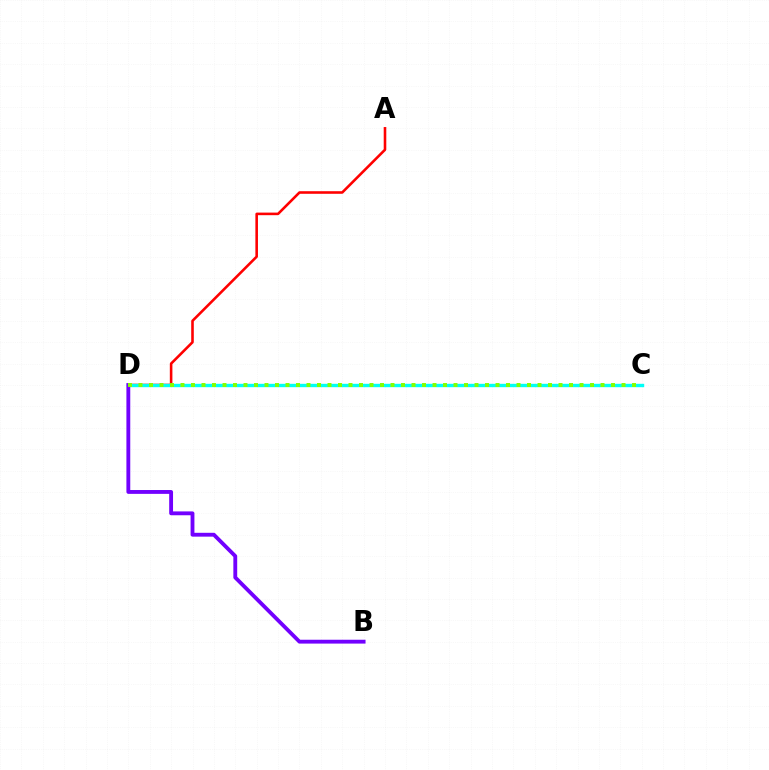{('A', 'D'): [{'color': '#ff0000', 'line_style': 'solid', 'thickness': 1.86}], ('C', 'D'): [{'color': '#00fff6', 'line_style': 'solid', 'thickness': 2.44}, {'color': '#84ff00', 'line_style': 'dotted', 'thickness': 2.85}], ('B', 'D'): [{'color': '#7200ff', 'line_style': 'solid', 'thickness': 2.77}]}